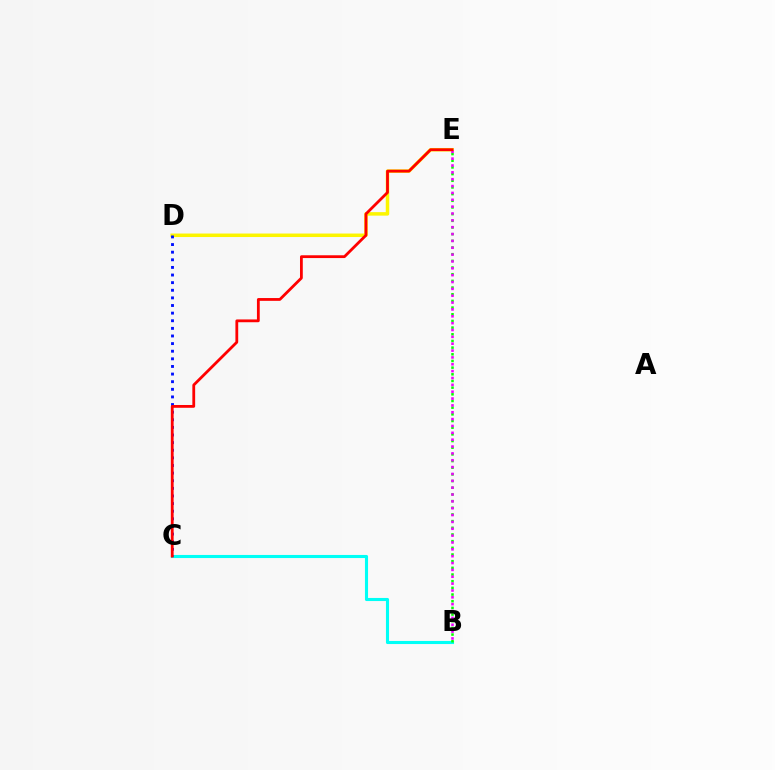{('D', 'E'): [{'color': '#fcf500', 'line_style': 'solid', 'thickness': 2.52}], ('B', 'C'): [{'color': '#00fff6', 'line_style': 'solid', 'thickness': 2.23}], ('B', 'E'): [{'color': '#08ff00', 'line_style': 'dotted', 'thickness': 1.81}, {'color': '#ee00ff', 'line_style': 'dotted', 'thickness': 1.86}], ('C', 'D'): [{'color': '#0010ff', 'line_style': 'dotted', 'thickness': 2.07}], ('C', 'E'): [{'color': '#ff0000', 'line_style': 'solid', 'thickness': 2.01}]}